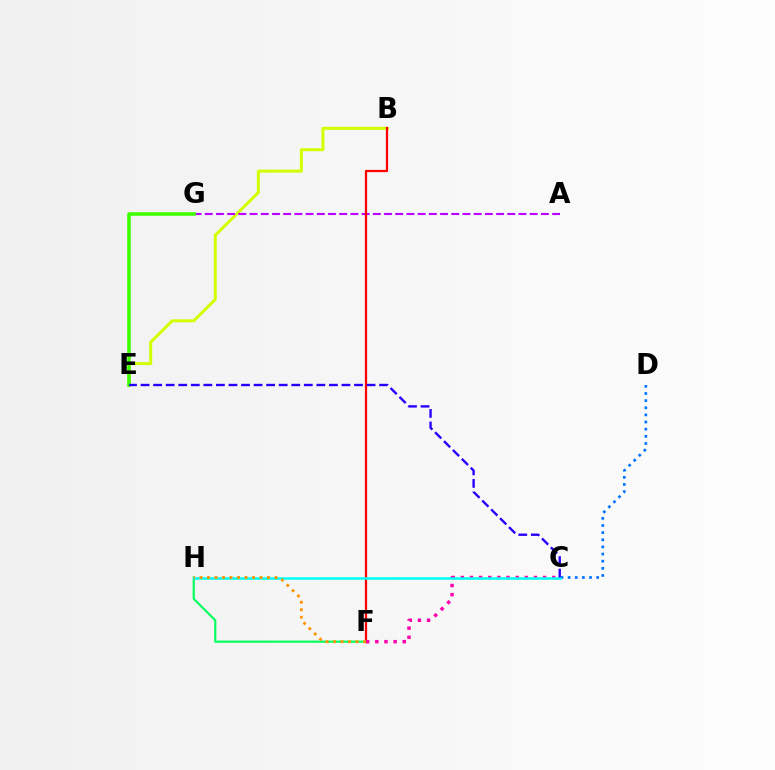{('B', 'E'): [{'color': '#d1ff00', 'line_style': 'solid', 'thickness': 2.16}], ('A', 'G'): [{'color': '#b900ff', 'line_style': 'dashed', 'thickness': 1.52}], ('B', 'F'): [{'color': '#ff0000', 'line_style': 'solid', 'thickness': 1.63}], ('F', 'H'): [{'color': '#00ff5c', 'line_style': 'solid', 'thickness': 1.55}, {'color': '#ff9400', 'line_style': 'dotted', 'thickness': 2.04}], ('C', 'F'): [{'color': '#ff00ac', 'line_style': 'dotted', 'thickness': 2.48}], ('E', 'G'): [{'color': '#3dff00', 'line_style': 'solid', 'thickness': 2.55}], ('C', 'D'): [{'color': '#0074ff', 'line_style': 'dotted', 'thickness': 1.94}], ('C', 'H'): [{'color': '#00fff6', 'line_style': 'solid', 'thickness': 1.82}], ('C', 'E'): [{'color': '#2500ff', 'line_style': 'dashed', 'thickness': 1.71}]}